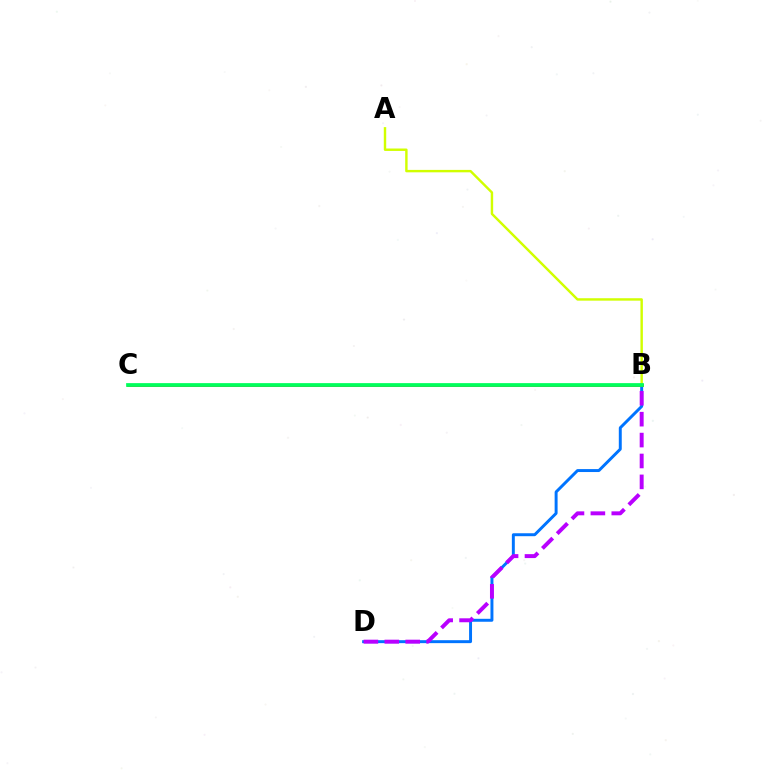{('B', 'D'): [{'color': '#0074ff', 'line_style': 'solid', 'thickness': 2.12}, {'color': '#b900ff', 'line_style': 'dashed', 'thickness': 2.84}], ('B', 'C'): [{'color': '#ff0000', 'line_style': 'solid', 'thickness': 1.9}, {'color': '#00ff5c', 'line_style': 'solid', 'thickness': 2.7}], ('A', 'B'): [{'color': '#d1ff00', 'line_style': 'solid', 'thickness': 1.75}]}